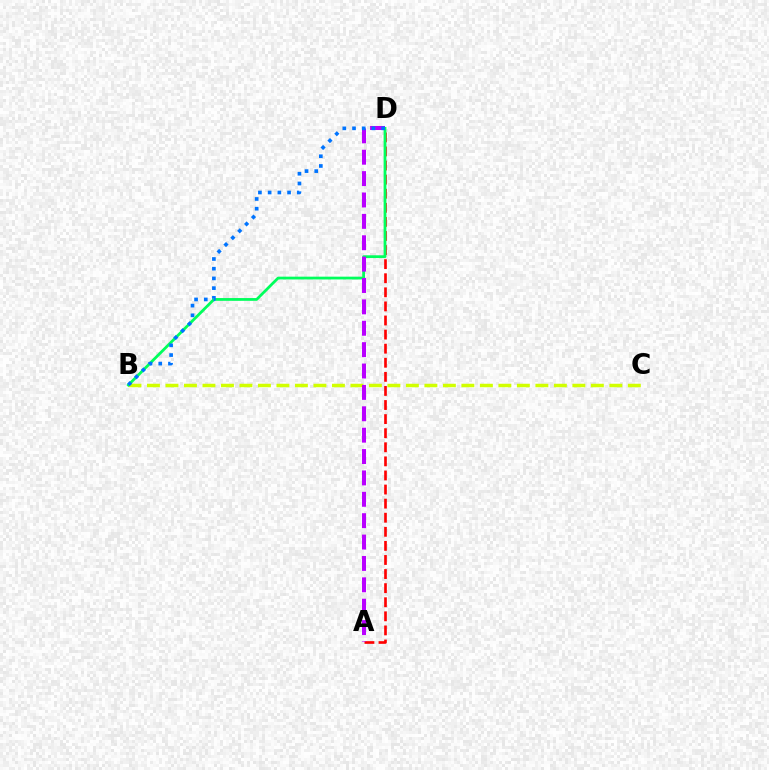{('B', 'C'): [{'color': '#d1ff00', 'line_style': 'dashed', 'thickness': 2.51}], ('A', 'D'): [{'color': '#ff0000', 'line_style': 'dashed', 'thickness': 1.91}, {'color': '#b900ff', 'line_style': 'dashed', 'thickness': 2.9}], ('B', 'D'): [{'color': '#00ff5c', 'line_style': 'solid', 'thickness': 2.0}, {'color': '#0074ff', 'line_style': 'dotted', 'thickness': 2.64}]}